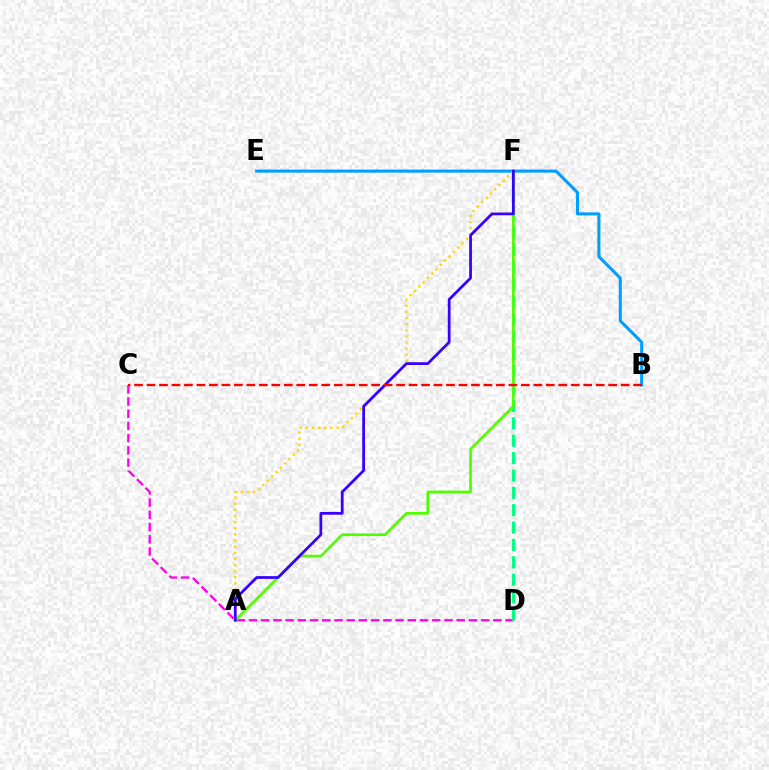{('C', 'D'): [{'color': '#ff00ed', 'line_style': 'dashed', 'thickness': 1.66}], ('B', 'E'): [{'color': '#009eff', 'line_style': 'solid', 'thickness': 2.2}], ('A', 'F'): [{'color': '#ffd500', 'line_style': 'dotted', 'thickness': 1.67}, {'color': '#4fff00', 'line_style': 'solid', 'thickness': 1.91}, {'color': '#3700ff', 'line_style': 'solid', 'thickness': 1.99}], ('D', 'F'): [{'color': '#00ff86', 'line_style': 'dashed', 'thickness': 2.36}], ('B', 'C'): [{'color': '#ff0000', 'line_style': 'dashed', 'thickness': 1.7}]}